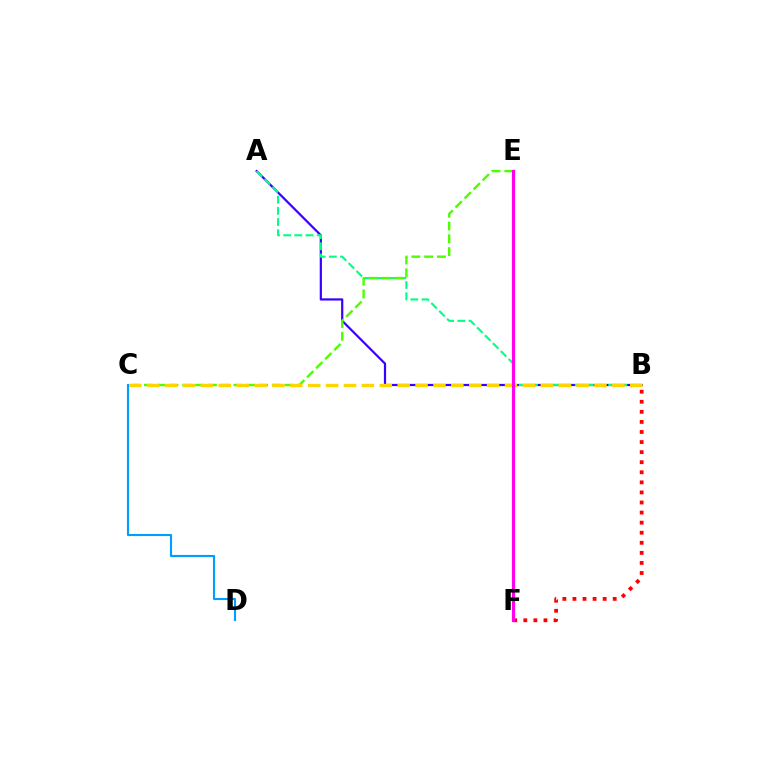{('A', 'B'): [{'color': '#3700ff', 'line_style': 'solid', 'thickness': 1.59}, {'color': '#00ff86', 'line_style': 'dashed', 'thickness': 1.52}], ('C', 'D'): [{'color': '#009eff', 'line_style': 'solid', 'thickness': 1.53}], ('C', 'E'): [{'color': '#4fff00', 'line_style': 'dashed', 'thickness': 1.74}], ('B', 'C'): [{'color': '#ffd500', 'line_style': 'dashed', 'thickness': 2.43}], ('B', 'F'): [{'color': '#ff0000', 'line_style': 'dotted', 'thickness': 2.74}], ('E', 'F'): [{'color': '#ff00ed', 'line_style': 'solid', 'thickness': 2.28}]}